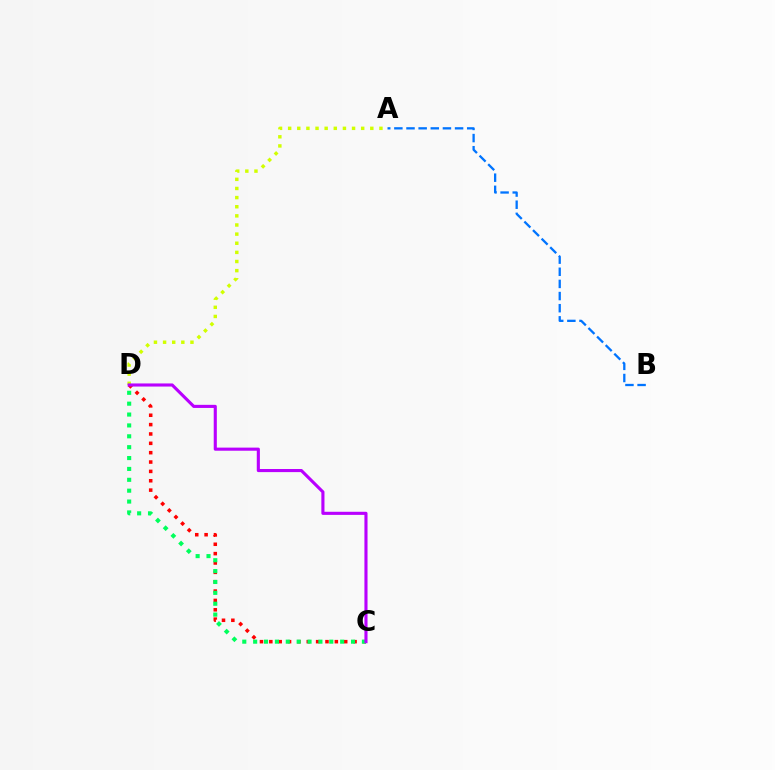{('A', 'D'): [{'color': '#d1ff00', 'line_style': 'dotted', 'thickness': 2.48}], ('C', 'D'): [{'color': '#ff0000', 'line_style': 'dotted', 'thickness': 2.54}, {'color': '#00ff5c', 'line_style': 'dotted', 'thickness': 2.95}, {'color': '#b900ff', 'line_style': 'solid', 'thickness': 2.24}], ('A', 'B'): [{'color': '#0074ff', 'line_style': 'dashed', 'thickness': 1.65}]}